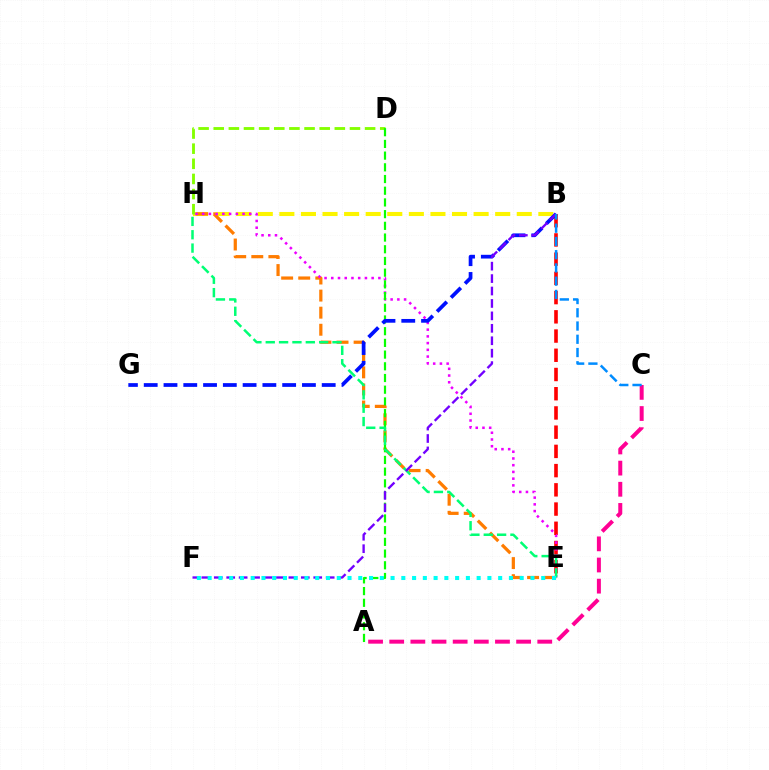{('B', 'E'): [{'color': '#ff0000', 'line_style': 'dashed', 'thickness': 2.61}], ('B', 'H'): [{'color': '#fcf500', 'line_style': 'dashed', 'thickness': 2.93}], ('A', 'C'): [{'color': '#ff0094', 'line_style': 'dashed', 'thickness': 2.87}], ('E', 'H'): [{'color': '#ff7c00', 'line_style': 'dashed', 'thickness': 2.32}, {'color': '#ee00ff', 'line_style': 'dotted', 'thickness': 1.83}, {'color': '#00ff74', 'line_style': 'dashed', 'thickness': 1.81}], ('D', 'H'): [{'color': '#84ff00', 'line_style': 'dashed', 'thickness': 2.06}], ('A', 'D'): [{'color': '#08ff00', 'line_style': 'dashed', 'thickness': 1.59}], ('B', 'G'): [{'color': '#0010ff', 'line_style': 'dashed', 'thickness': 2.69}], ('B', 'F'): [{'color': '#7200ff', 'line_style': 'dashed', 'thickness': 1.69}], ('E', 'F'): [{'color': '#00fff6', 'line_style': 'dotted', 'thickness': 2.92}], ('B', 'C'): [{'color': '#008cff', 'line_style': 'dashed', 'thickness': 1.8}]}